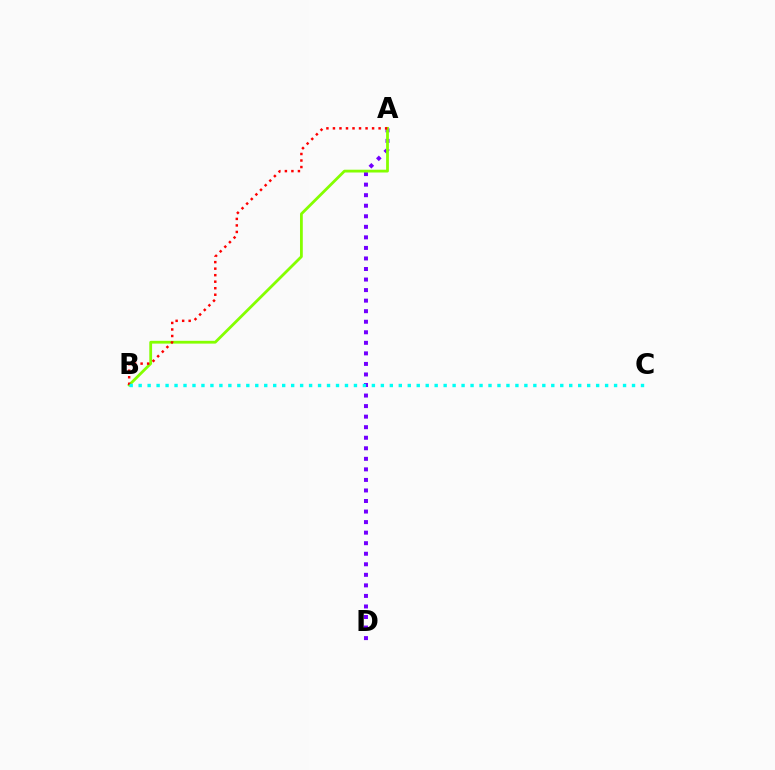{('A', 'D'): [{'color': '#7200ff', 'line_style': 'dotted', 'thickness': 2.87}], ('A', 'B'): [{'color': '#84ff00', 'line_style': 'solid', 'thickness': 2.01}, {'color': '#ff0000', 'line_style': 'dotted', 'thickness': 1.77}], ('B', 'C'): [{'color': '#00fff6', 'line_style': 'dotted', 'thickness': 2.44}]}